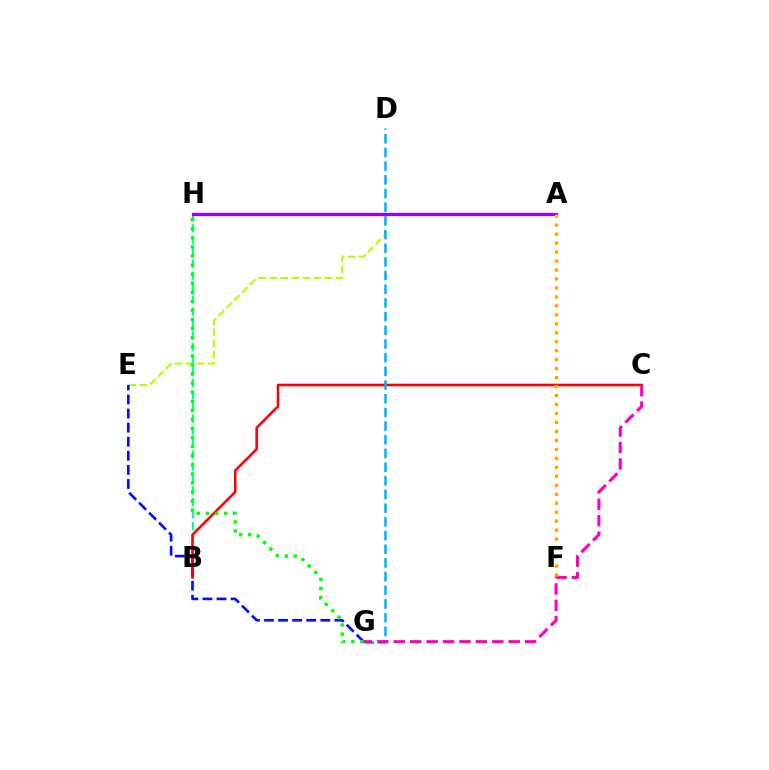{('B', 'H'): [{'color': '#00ff9d', 'line_style': 'dashed', 'thickness': 1.62}], ('A', 'E'): [{'color': '#b3ff00', 'line_style': 'dashed', 'thickness': 1.5}], ('E', 'G'): [{'color': '#0010ff', 'line_style': 'dashed', 'thickness': 1.91}], ('B', 'C'): [{'color': '#ff0000', 'line_style': 'solid', 'thickness': 1.85}], ('G', 'H'): [{'color': '#08ff00', 'line_style': 'dotted', 'thickness': 2.47}], ('A', 'H'): [{'color': '#9b00ff', 'line_style': 'solid', 'thickness': 2.32}], ('D', 'G'): [{'color': '#00b5ff', 'line_style': 'dashed', 'thickness': 1.86}], ('C', 'G'): [{'color': '#ff00bd', 'line_style': 'dashed', 'thickness': 2.23}], ('A', 'F'): [{'color': '#ffa500', 'line_style': 'dotted', 'thickness': 2.44}]}